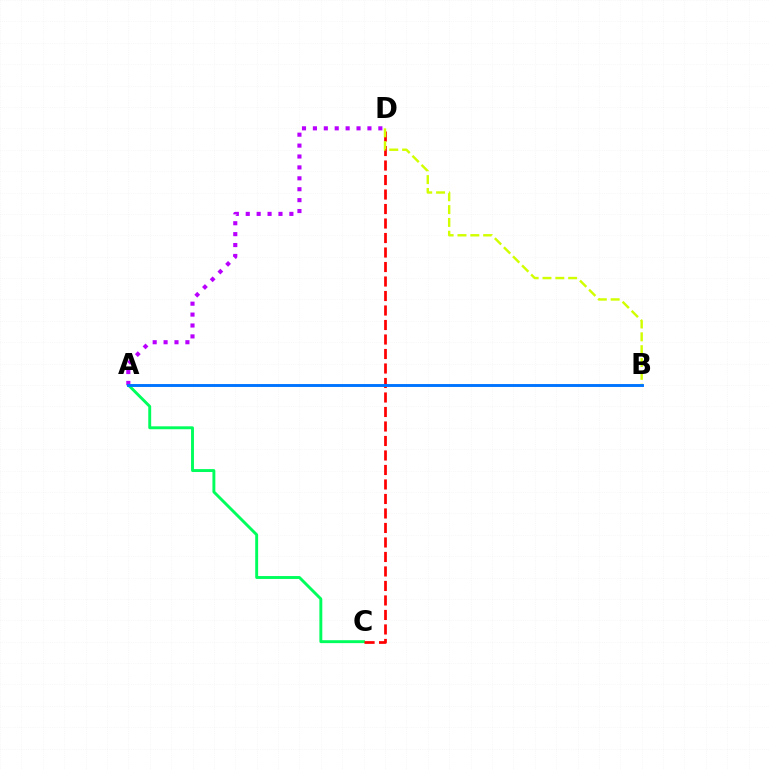{('A', 'C'): [{'color': '#00ff5c', 'line_style': 'solid', 'thickness': 2.1}], ('C', 'D'): [{'color': '#ff0000', 'line_style': 'dashed', 'thickness': 1.97}], ('A', 'D'): [{'color': '#b900ff', 'line_style': 'dotted', 'thickness': 2.96}], ('B', 'D'): [{'color': '#d1ff00', 'line_style': 'dashed', 'thickness': 1.74}], ('A', 'B'): [{'color': '#0074ff', 'line_style': 'solid', 'thickness': 2.1}]}